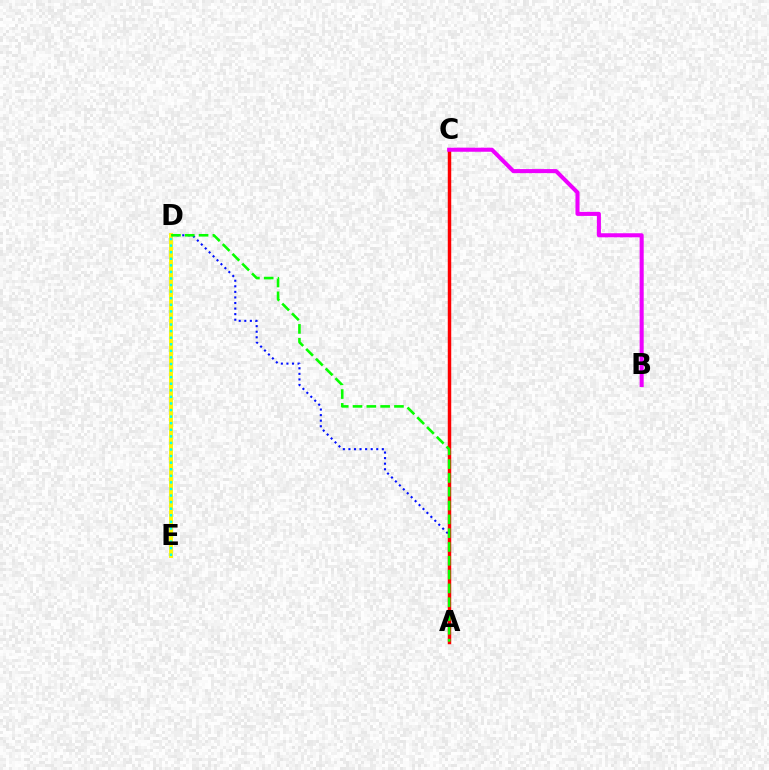{('A', 'D'): [{'color': '#0010ff', 'line_style': 'dotted', 'thickness': 1.51}, {'color': '#08ff00', 'line_style': 'dashed', 'thickness': 1.88}], ('D', 'E'): [{'color': '#fcf500', 'line_style': 'solid', 'thickness': 2.8}, {'color': '#00fff6', 'line_style': 'dotted', 'thickness': 1.79}], ('A', 'C'): [{'color': '#ff0000', 'line_style': 'solid', 'thickness': 2.49}], ('B', 'C'): [{'color': '#ee00ff', 'line_style': 'solid', 'thickness': 2.92}]}